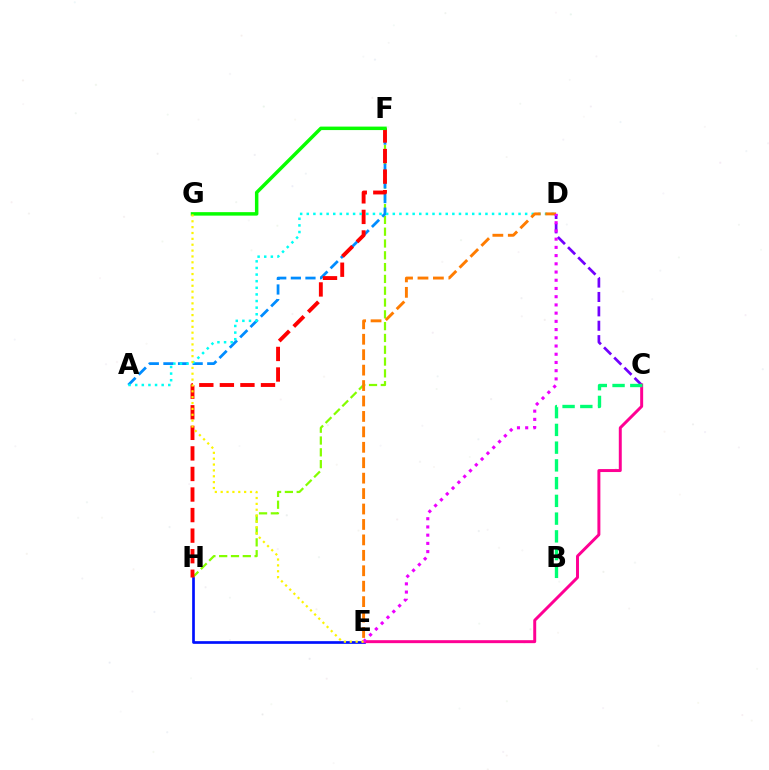{('C', 'D'): [{'color': '#7200ff', 'line_style': 'dashed', 'thickness': 1.95}], ('F', 'H'): [{'color': '#84ff00', 'line_style': 'dashed', 'thickness': 1.6}, {'color': '#ff0000', 'line_style': 'dashed', 'thickness': 2.79}], ('E', 'H'): [{'color': '#0010ff', 'line_style': 'solid', 'thickness': 1.94}], ('C', 'E'): [{'color': '#ff0094', 'line_style': 'solid', 'thickness': 2.13}], ('A', 'F'): [{'color': '#008cff', 'line_style': 'dashed', 'thickness': 1.99}], ('B', 'C'): [{'color': '#00ff74', 'line_style': 'dashed', 'thickness': 2.41}], ('A', 'D'): [{'color': '#00fff6', 'line_style': 'dotted', 'thickness': 1.8}], ('D', 'E'): [{'color': '#ff7c00', 'line_style': 'dashed', 'thickness': 2.1}, {'color': '#ee00ff', 'line_style': 'dotted', 'thickness': 2.23}], ('F', 'G'): [{'color': '#08ff00', 'line_style': 'solid', 'thickness': 2.5}], ('E', 'G'): [{'color': '#fcf500', 'line_style': 'dotted', 'thickness': 1.59}]}